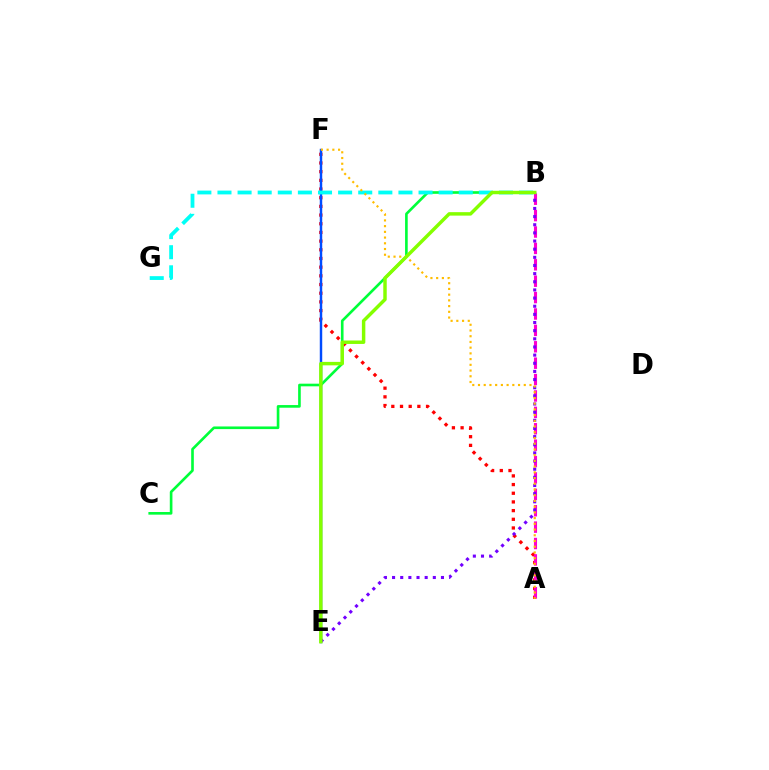{('A', 'F'): [{'color': '#ff0000', 'line_style': 'dotted', 'thickness': 2.36}, {'color': '#ffbd00', 'line_style': 'dotted', 'thickness': 1.55}], ('A', 'B'): [{'color': '#ff00cf', 'line_style': 'dashed', 'thickness': 2.23}], ('E', 'F'): [{'color': '#004bff', 'line_style': 'solid', 'thickness': 1.76}], ('B', 'E'): [{'color': '#7200ff', 'line_style': 'dotted', 'thickness': 2.21}, {'color': '#84ff00', 'line_style': 'solid', 'thickness': 2.49}], ('B', 'C'): [{'color': '#00ff39', 'line_style': 'solid', 'thickness': 1.9}], ('B', 'G'): [{'color': '#00fff6', 'line_style': 'dashed', 'thickness': 2.73}]}